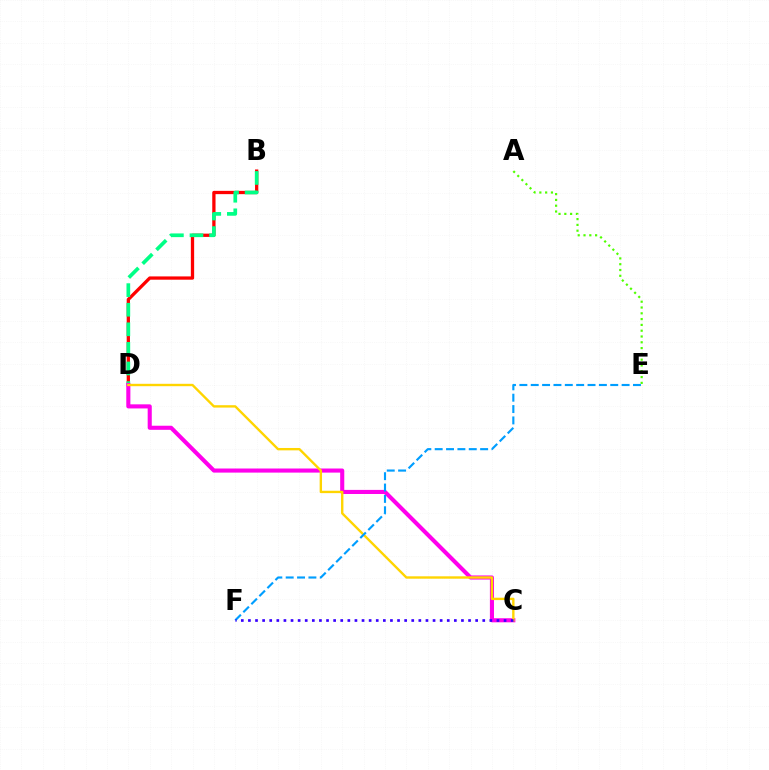{('B', 'D'): [{'color': '#ff0000', 'line_style': 'solid', 'thickness': 2.36}, {'color': '#00ff86', 'line_style': 'dashed', 'thickness': 2.66}], ('C', 'D'): [{'color': '#ff00ed', 'line_style': 'solid', 'thickness': 2.95}, {'color': '#ffd500', 'line_style': 'solid', 'thickness': 1.71}], ('A', 'E'): [{'color': '#4fff00', 'line_style': 'dotted', 'thickness': 1.57}], ('E', 'F'): [{'color': '#009eff', 'line_style': 'dashed', 'thickness': 1.54}], ('C', 'F'): [{'color': '#3700ff', 'line_style': 'dotted', 'thickness': 1.93}]}